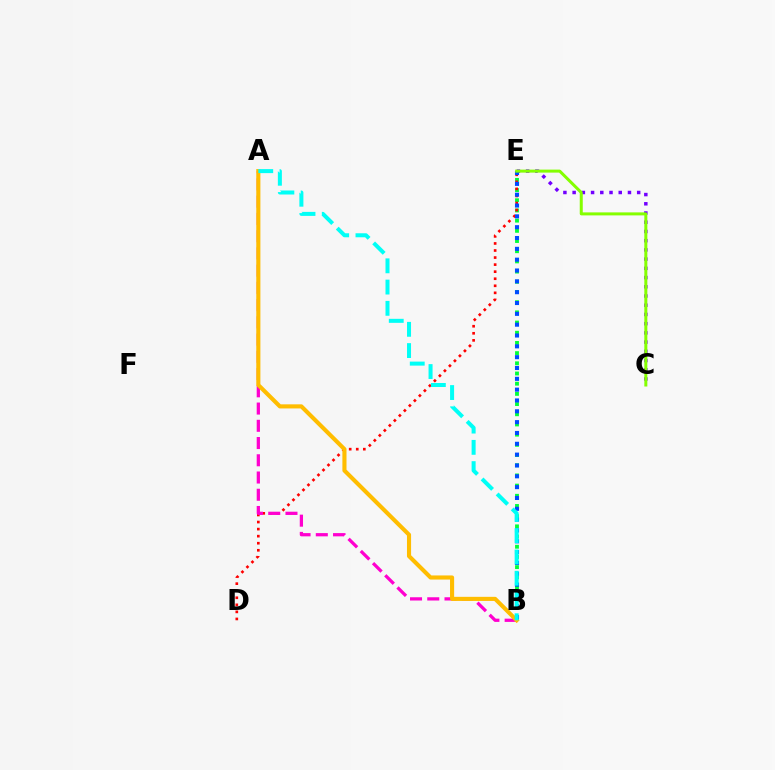{('C', 'E'): [{'color': '#7200ff', 'line_style': 'dotted', 'thickness': 2.51}, {'color': '#84ff00', 'line_style': 'solid', 'thickness': 2.16}], ('B', 'E'): [{'color': '#00ff39', 'line_style': 'dotted', 'thickness': 2.77}, {'color': '#004bff', 'line_style': 'dotted', 'thickness': 2.94}], ('D', 'E'): [{'color': '#ff0000', 'line_style': 'dotted', 'thickness': 1.92}], ('A', 'B'): [{'color': '#ff00cf', 'line_style': 'dashed', 'thickness': 2.34}, {'color': '#ffbd00', 'line_style': 'solid', 'thickness': 2.96}, {'color': '#00fff6', 'line_style': 'dashed', 'thickness': 2.89}]}